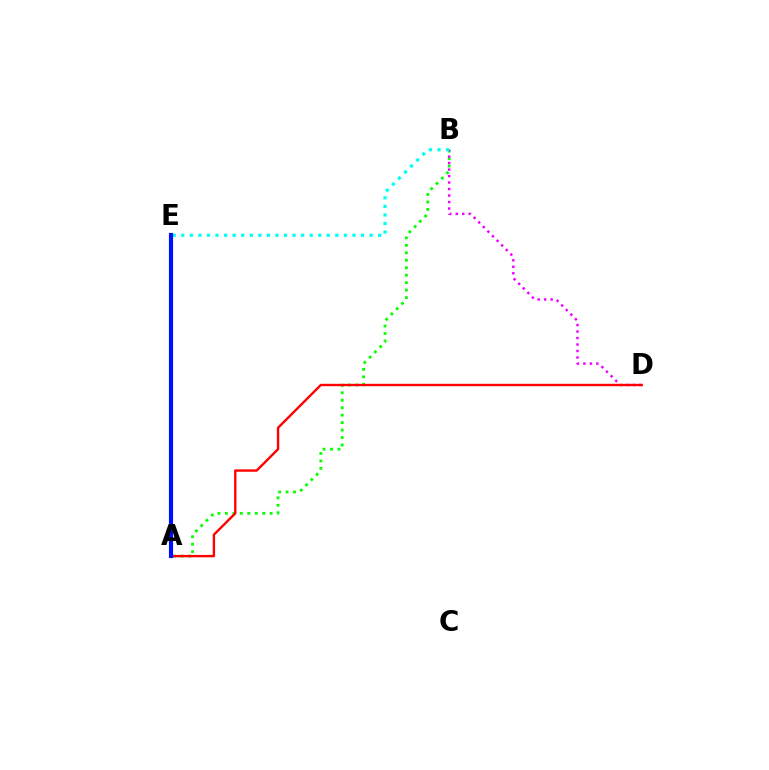{('A', 'B'): [{'color': '#08ff00', 'line_style': 'dotted', 'thickness': 2.03}], ('B', 'D'): [{'color': '#ee00ff', 'line_style': 'dotted', 'thickness': 1.76}], ('B', 'E'): [{'color': '#00fff6', 'line_style': 'dotted', 'thickness': 2.33}], ('A', 'D'): [{'color': '#ff0000', 'line_style': 'solid', 'thickness': 1.71}], ('A', 'E'): [{'color': '#fcf500', 'line_style': 'solid', 'thickness': 1.52}, {'color': '#0010ff', 'line_style': 'solid', 'thickness': 2.99}]}